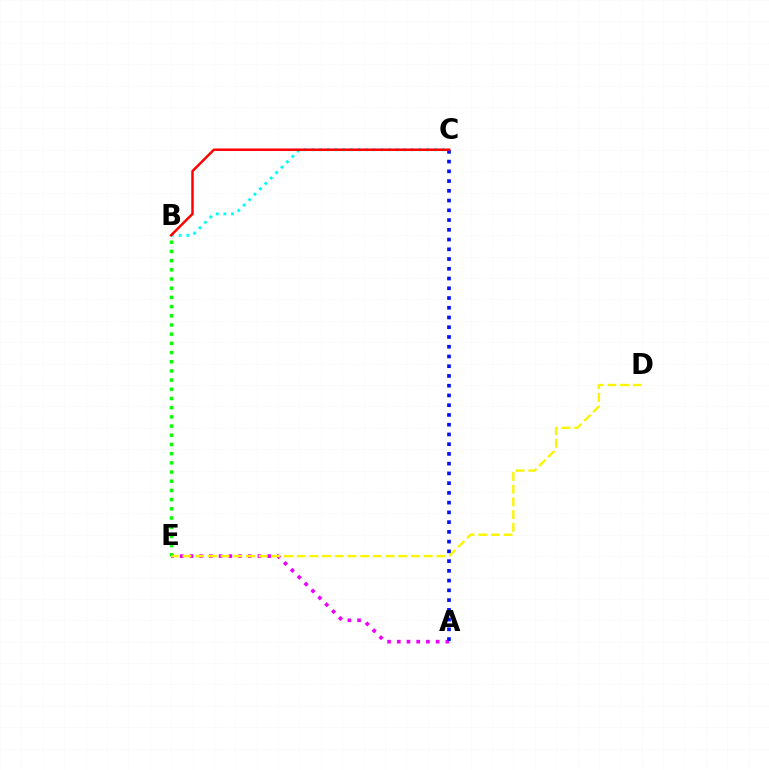{('B', 'C'): [{'color': '#00fff6', 'line_style': 'dotted', 'thickness': 2.08}, {'color': '#ff0000', 'line_style': 'solid', 'thickness': 1.78}], ('A', 'E'): [{'color': '#ee00ff', 'line_style': 'dotted', 'thickness': 2.64}], ('B', 'E'): [{'color': '#08ff00', 'line_style': 'dotted', 'thickness': 2.5}], ('A', 'C'): [{'color': '#0010ff', 'line_style': 'dotted', 'thickness': 2.65}], ('D', 'E'): [{'color': '#fcf500', 'line_style': 'dashed', 'thickness': 1.72}]}